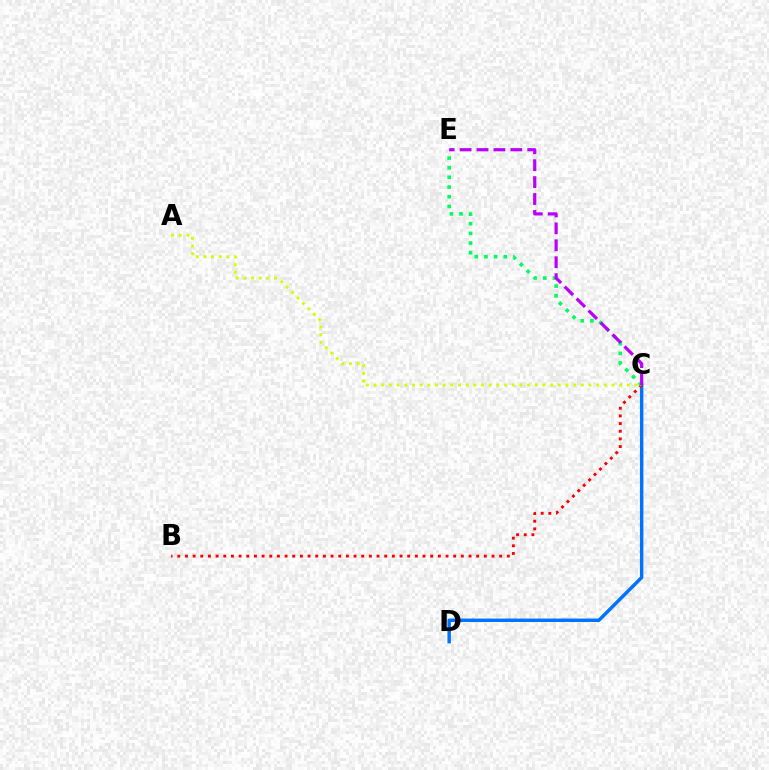{('C', 'D'): [{'color': '#0074ff', 'line_style': 'solid', 'thickness': 2.49}], ('B', 'C'): [{'color': '#ff0000', 'line_style': 'dotted', 'thickness': 2.08}], ('C', 'E'): [{'color': '#00ff5c', 'line_style': 'dotted', 'thickness': 2.63}, {'color': '#b900ff', 'line_style': 'dashed', 'thickness': 2.3}], ('A', 'C'): [{'color': '#d1ff00', 'line_style': 'dotted', 'thickness': 2.09}]}